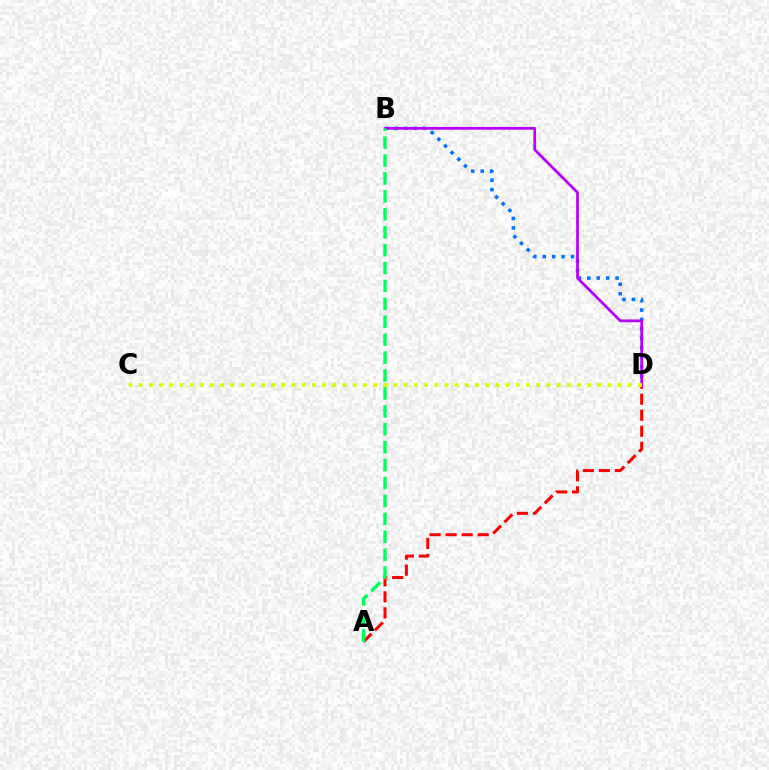{('A', 'D'): [{'color': '#ff0000', 'line_style': 'dashed', 'thickness': 2.18}], ('B', 'D'): [{'color': '#0074ff', 'line_style': 'dotted', 'thickness': 2.56}, {'color': '#b900ff', 'line_style': 'solid', 'thickness': 1.98}], ('A', 'B'): [{'color': '#00ff5c', 'line_style': 'dashed', 'thickness': 2.43}], ('C', 'D'): [{'color': '#d1ff00', 'line_style': 'dotted', 'thickness': 2.77}]}